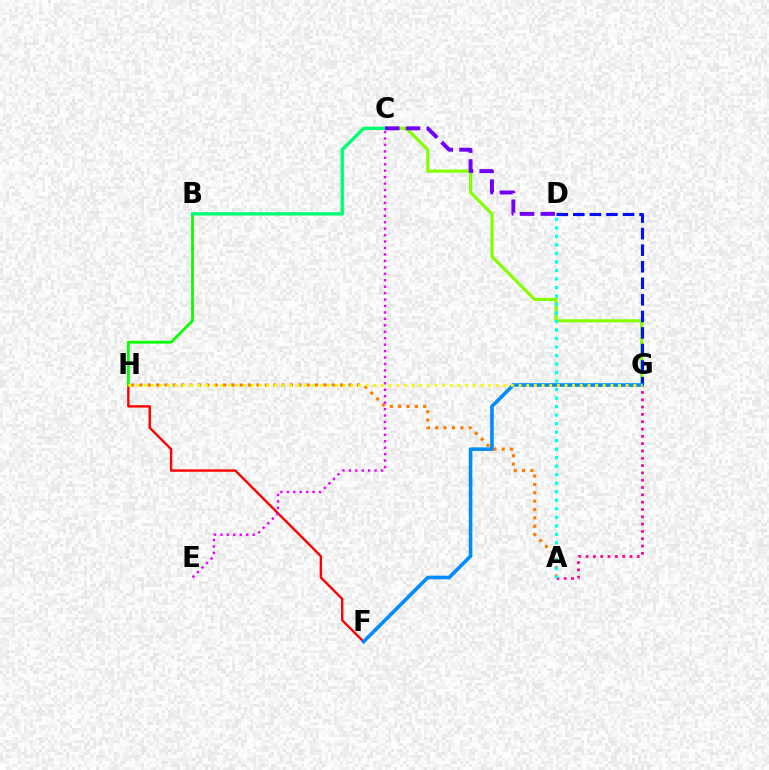{('C', 'G'): [{'color': '#84ff00', 'line_style': 'solid', 'thickness': 2.26}], ('D', 'G'): [{'color': '#0010ff', 'line_style': 'dashed', 'thickness': 2.25}], ('A', 'G'): [{'color': '#ff0094', 'line_style': 'dotted', 'thickness': 1.99}], ('F', 'H'): [{'color': '#ff0000', 'line_style': 'solid', 'thickness': 1.72}], ('B', 'H'): [{'color': '#08ff00', 'line_style': 'solid', 'thickness': 2.0}], ('A', 'H'): [{'color': '#ff7c00', 'line_style': 'dotted', 'thickness': 2.27}], ('C', 'E'): [{'color': '#ee00ff', 'line_style': 'dotted', 'thickness': 1.75}], ('B', 'C'): [{'color': '#00ff74', 'line_style': 'solid', 'thickness': 2.43}], ('F', 'G'): [{'color': '#008cff', 'line_style': 'solid', 'thickness': 2.6}], ('C', 'D'): [{'color': '#7200ff', 'line_style': 'dashed', 'thickness': 2.82}], ('A', 'D'): [{'color': '#00fff6', 'line_style': 'dotted', 'thickness': 2.31}], ('G', 'H'): [{'color': '#fcf500', 'line_style': 'dotted', 'thickness': 2.08}]}